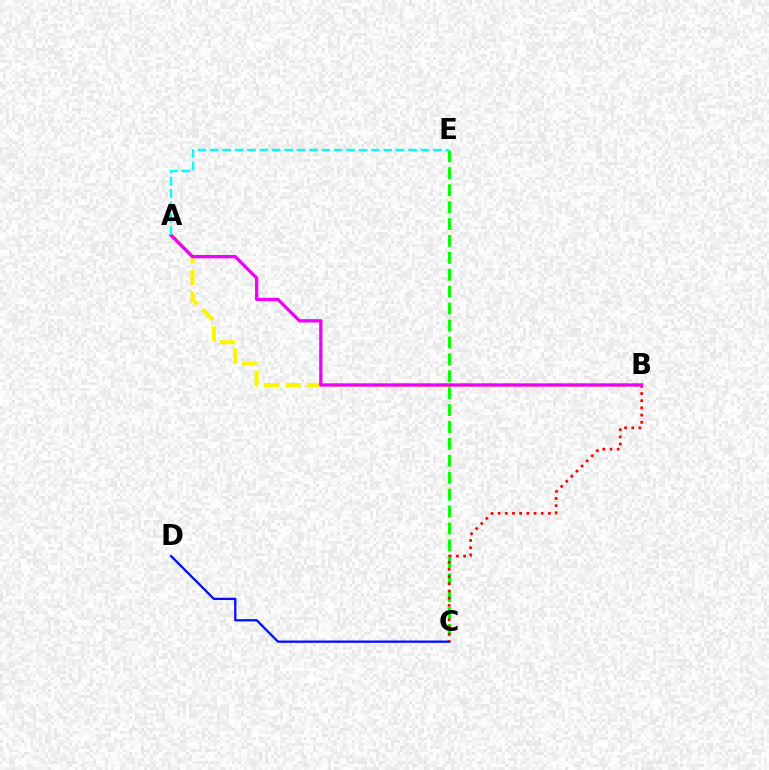{('A', 'B'): [{'color': '#fcf500', 'line_style': 'dashed', 'thickness': 2.95}, {'color': '#ee00ff', 'line_style': 'solid', 'thickness': 2.36}], ('C', 'E'): [{'color': '#08ff00', 'line_style': 'dashed', 'thickness': 2.3}], ('C', 'D'): [{'color': '#0010ff', 'line_style': 'solid', 'thickness': 1.66}], ('B', 'C'): [{'color': '#ff0000', 'line_style': 'dotted', 'thickness': 1.95}], ('A', 'E'): [{'color': '#00fff6', 'line_style': 'dashed', 'thickness': 1.68}]}